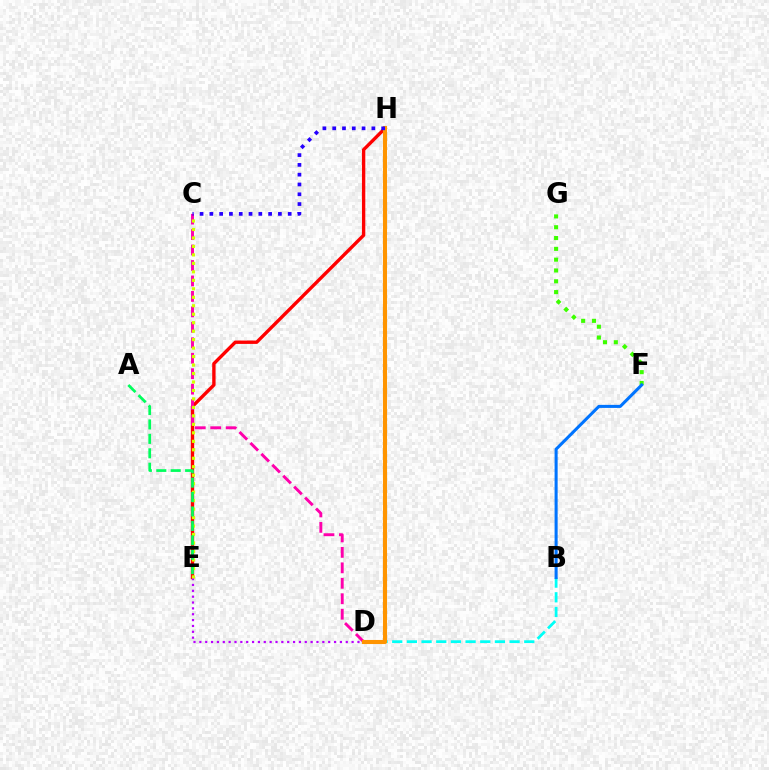{('E', 'H'): [{'color': '#ff0000', 'line_style': 'solid', 'thickness': 2.42}], ('B', 'D'): [{'color': '#00fff6', 'line_style': 'dashed', 'thickness': 1.99}], ('C', 'D'): [{'color': '#ff00ac', 'line_style': 'dashed', 'thickness': 2.1}], ('D', 'E'): [{'color': '#b900ff', 'line_style': 'dotted', 'thickness': 1.59}], ('D', 'H'): [{'color': '#ff9400', 'line_style': 'solid', 'thickness': 2.94}], ('F', 'G'): [{'color': '#3dff00', 'line_style': 'dotted', 'thickness': 2.94}], ('C', 'E'): [{'color': '#d1ff00', 'line_style': 'dotted', 'thickness': 2.3}], ('A', 'E'): [{'color': '#00ff5c', 'line_style': 'dashed', 'thickness': 1.96}], ('C', 'H'): [{'color': '#2500ff', 'line_style': 'dotted', 'thickness': 2.66}], ('B', 'F'): [{'color': '#0074ff', 'line_style': 'solid', 'thickness': 2.2}]}